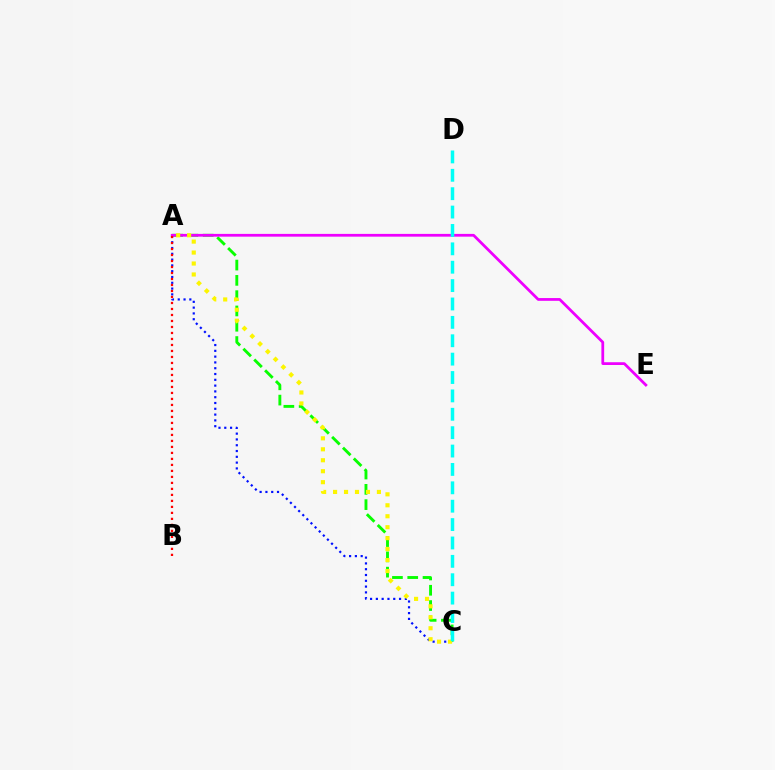{('A', 'C'): [{'color': '#08ff00', 'line_style': 'dashed', 'thickness': 2.08}, {'color': '#0010ff', 'line_style': 'dotted', 'thickness': 1.57}, {'color': '#fcf500', 'line_style': 'dotted', 'thickness': 2.98}], ('A', 'E'): [{'color': '#ee00ff', 'line_style': 'solid', 'thickness': 1.99}], ('C', 'D'): [{'color': '#00fff6', 'line_style': 'dashed', 'thickness': 2.5}], ('A', 'B'): [{'color': '#ff0000', 'line_style': 'dotted', 'thickness': 1.63}]}